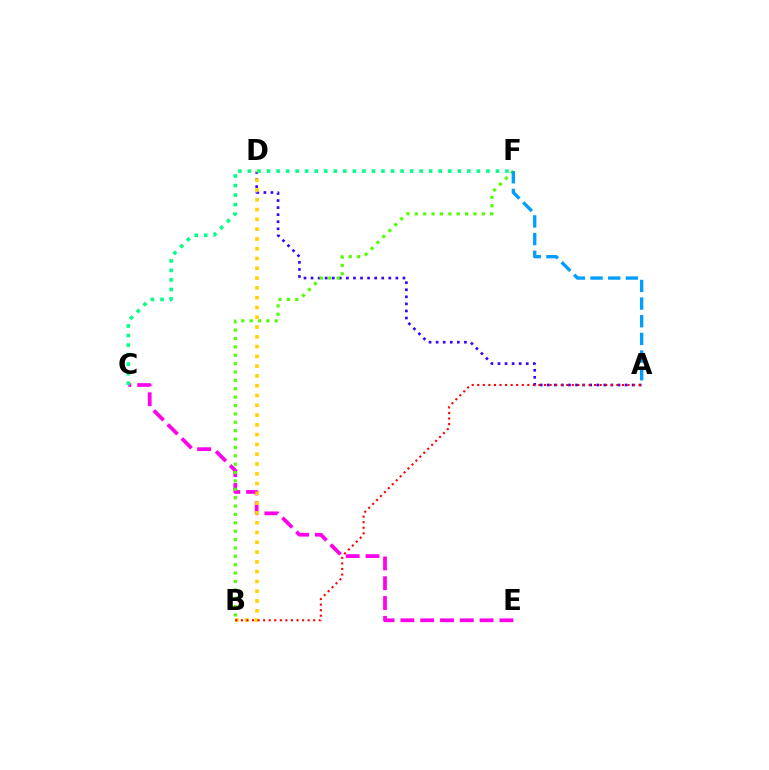{('C', 'E'): [{'color': '#ff00ed', 'line_style': 'dashed', 'thickness': 2.69}], ('A', 'D'): [{'color': '#3700ff', 'line_style': 'dotted', 'thickness': 1.92}], ('B', 'F'): [{'color': '#4fff00', 'line_style': 'dotted', 'thickness': 2.28}], ('A', 'F'): [{'color': '#009eff', 'line_style': 'dashed', 'thickness': 2.4}], ('B', 'D'): [{'color': '#ffd500', 'line_style': 'dotted', 'thickness': 2.66}], ('C', 'F'): [{'color': '#00ff86', 'line_style': 'dotted', 'thickness': 2.59}], ('A', 'B'): [{'color': '#ff0000', 'line_style': 'dotted', 'thickness': 1.51}]}